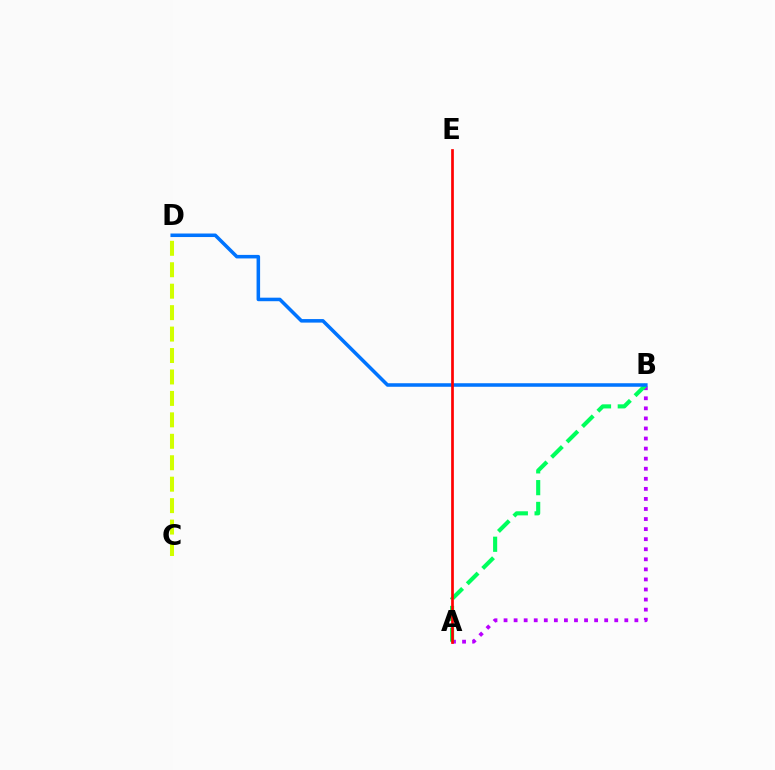{('A', 'B'): [{'color': '#b900ff', 'line_style': 'dotted', 'thickness': 2.73}, {'color': '#00ff5c', 'line_style': 'dashed', 'thickness': 2.96}], ('B', 'D'): [{'color': '#0074ff', 'line_style': 'solid', 'thickness': 2.54}], ('A', 'E'): [{'color': '#ff0000', 'line_style': 'solid', 'thickness': 1.95}], ('C', 'D'): [{'color': '#d1ff00', 'line_style': 'dashed', 'thickness': 2.91}]}